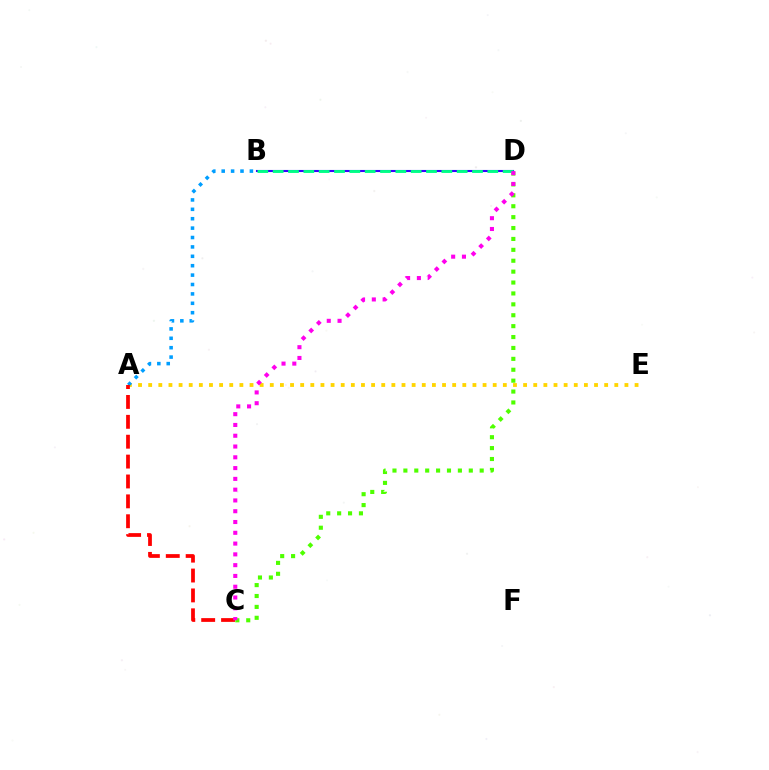{('B', 'D'): [{'color': '#3700ff', 'line_style': 'solid', 'thickness': 1.51}, {'color': '#00ff86', 'line_style': 'dashed', 'thickness': 2.08}], ('A', 'E'): [{'color': '#ffd500', 'line_style': 'dotted', 'thickness': 2.75}], ('C', 'D'): [{'color': '#4fff00', 'line_style': 'dotted', 'thickness': 2.96}, {'color': '#ff00ed', 'line_style': 'dotted', 'thickness': 2.93}], ('A', 'B'): [{'color': '#009eff', 'line_style': 'dotted', 'thickness': 2.55}], ('A', 'C'): [{'color': '#ff0000', 'line_style': 'dashed', 'thickness': 2.7}]}